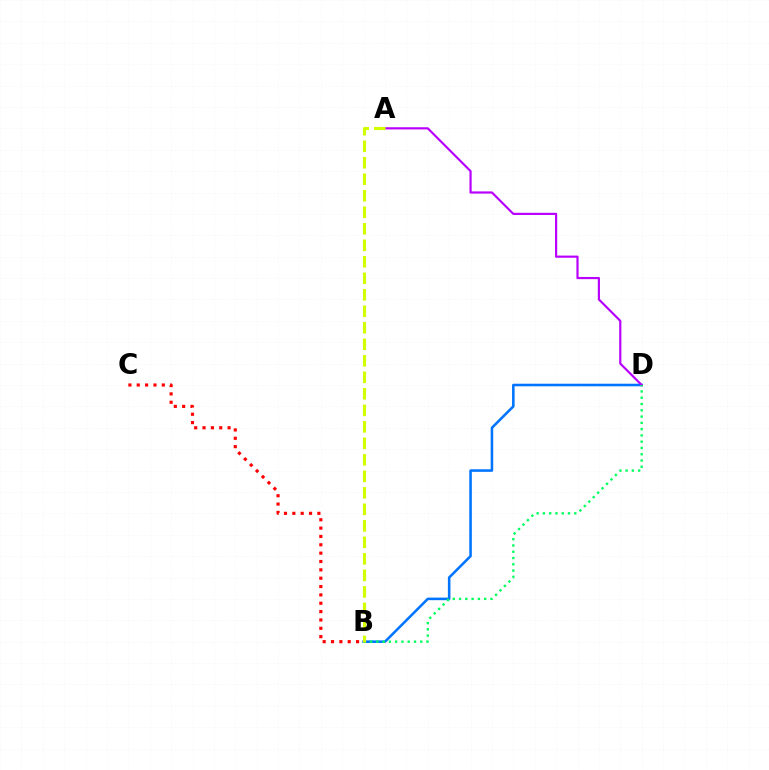{('B', 'C'): [{'color': '#ff0000', 'line_style': 'dotted', 'thickness': 2.27}], ('B', 'D'): [{'color': '#0074ff', 'line_style': 'solid', 'thickness': 1.85}, {'color': '#00ff5c', 'line_style': 'dotted', 'thickness': 1.71}], ('A', 'D'): [{'color': '#b900ff', 'line_style': 'solid', 'thickness': 1.57}], ('A', 'B'): [{'color': '#d1ff00', 'line_style': 'dashed', 'thickness': 2.24}]}